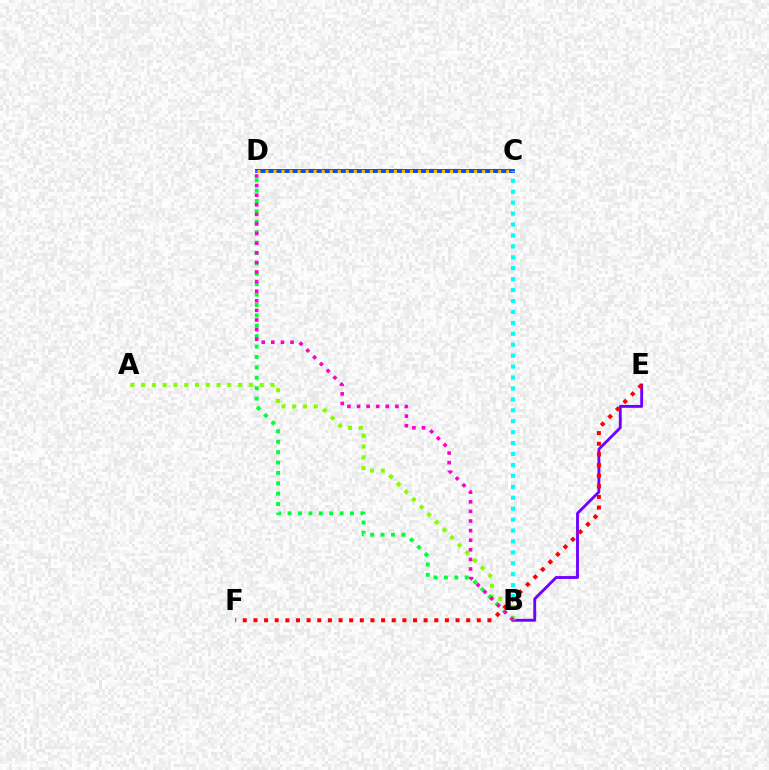{('B', 'E'): [{'color': '#7200ff', 'line_style': 'solid', 'thickness': 2.06}], ('C', 'D'): [{'color': '#004bff', 'line_style': 'solid', 'thickness': 2.79}, {'color': '#ffbd00', 'line_style': 'dotted', 'thickness': 2.18}], ('B', 'C'): [{'color': '#00fff6', 'line_style': 'dotted', 'thickness': 2.97}], ('A', 'B'): [{'color': '#84ff00', 'line_style': 'dotted', 'thickness': 2.93}], ('E', 'F'): [{'color': '#ff0000', 'line_style': 'dotted', 'thickness': 2.89}], ('B', 'D'): [{'color': '#00ff39', 'line_style': 'dotted', 'thickness': 2.82}, {'color': '#ff00cf', 'line_style': 'dotted', 'thickness': 2.61}]}